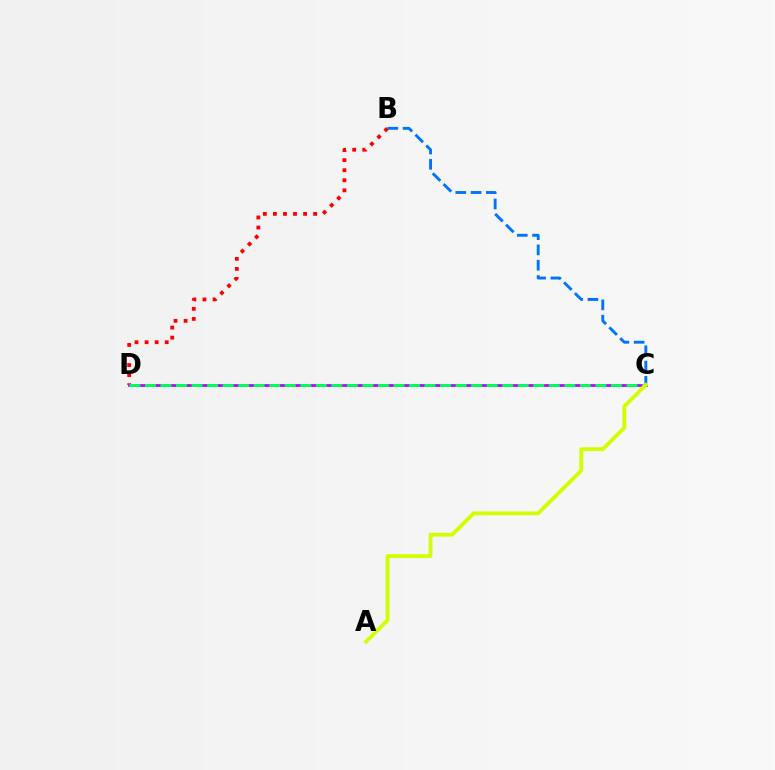{('B', 'D'): [{'color': '#ff0000', 'line_style': 'dotted', 'thickness': 2.73}], ('C', 'D'): [{'color': '#b900ff', 'line_style': 'solid', 'thickness': 1.95}, {'color': '#00ff5c', 'line_style': 'dashed', 'thickness': 2.11}], ('B', 'C'): [{'color': '#0074ff', 'line_style': 'dashed', 'thickness': 2.08}], ('A', 'C'): [{'color': '#d1ff00', 'line_style': 'solid', 'thickness': 2.77}]}